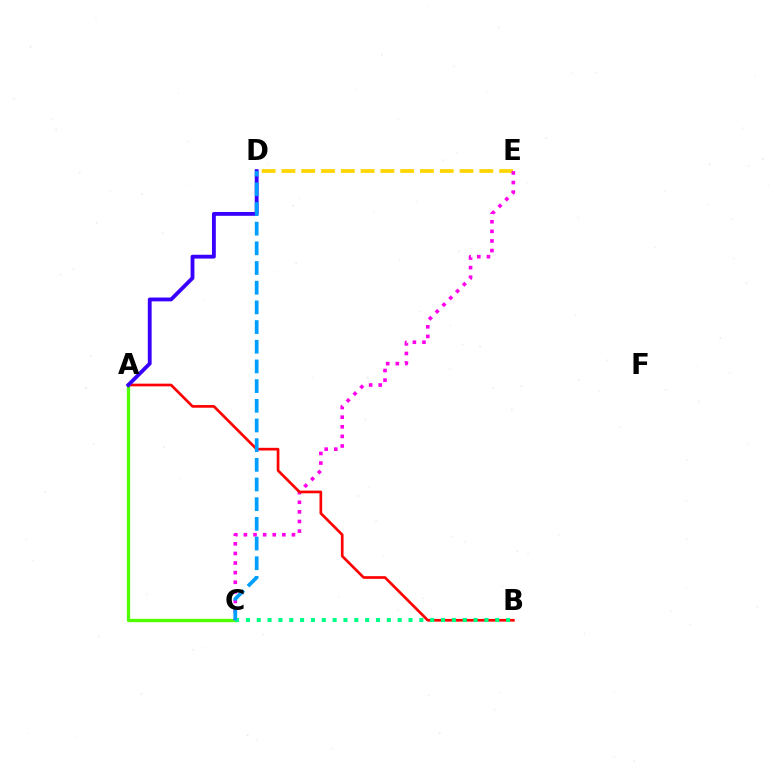{('D', 'E'): [{'color': '#ffd500', 'line_style': 'dashed', 'thickness': 2.69}], ('A', 'C'): [{'color': '#4fff00', 'line_style': 'solid', 'thickness': 2.38}], ('C', 'E'): [{'color': '#ff00ed', 'line_style': 'dotted', 'thickness': 2.61}], ('A', 'B'): [{'color': '#ff0000', 'line_style': 'solid', 'thickness': 1.93}], ('A', 'D'): [{'color': '#3700ff', 'line_style': 'solid', 'thickness': 2.76}], ('B', 'C'): [{'color': '#00ff86', 'line_style': 'dotted', 'thickness': 2.95}], ('C', 'D'): [{'color': '#009eff', 'line_style': 'dashed', 'thickness': 2.67}]}